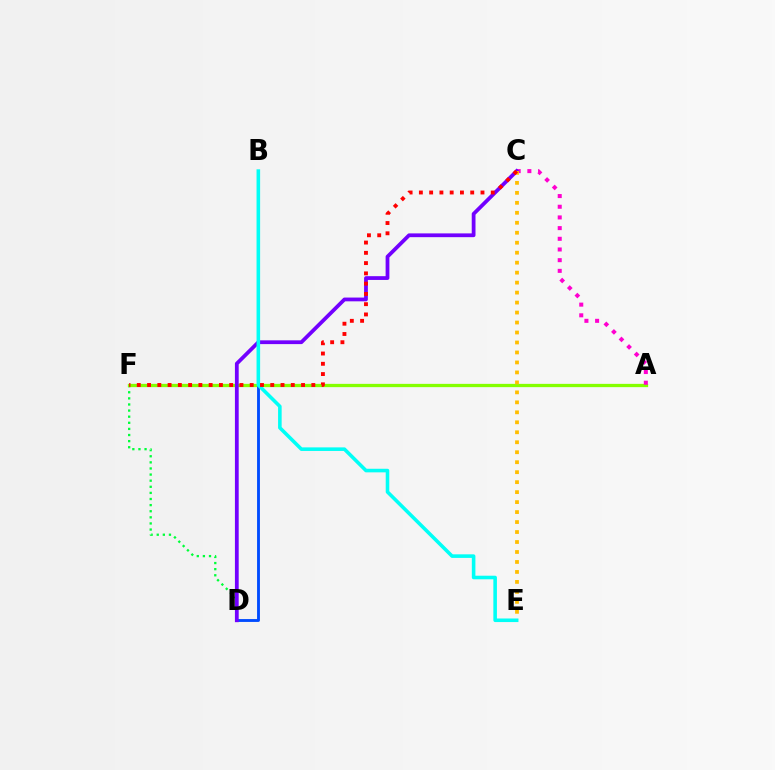{('D', 'F'): [{'color': '#00ff39', 'line_style': 'dotted', 'thickness': 1.66}], ('A', 'F'): [{'color': '#84ff00', 'line_style': 'solid', 'thickness': 2.36}], ('A', 'C'): [{'color': '#ff00cf', 'line_style': 'dotted', 'thickness': 2.9}], ('B', 'D'): [{'color': '#004bff', 'line_style': 'solid', 'thickness': 2.06}], ('C', 'D'): [{'color': '#7200ff', 'line_style': 'solid', 'thickness': 2.71}], ('C', 'E'): [{'color': '#ffbd00', 'line_style': 'dotted', 'thickness': 2.71}], ('B', 'E'): [{'color': '#00fff6', 'line_style': 'solid', 'thickness': 2.57}], ('C', 'F'): [{'color': '#ff0000', 'line_style': 'dotted', 'thickness': 2.79}]}